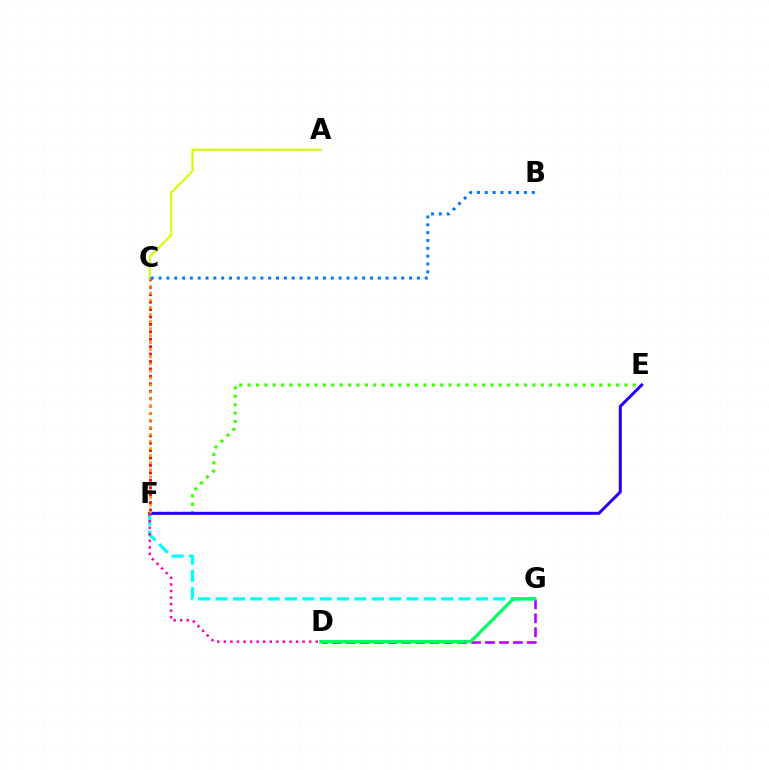{('E', 'F'): [{'color': '#3dff00', 'line_style': 'dotted', 'thickness': 2.28}, {'color': '#2500ff', 'line_style': 'solid', 'thickness': 2.18}], ('F', 'G'): [{'color': '#00fff6', 'line_style': 'dashed', 'thickness': 2.36}], ('A', 'C'): [{'color': '#d1ff00', 'line_style': 'solid', 'thickness': 1.54}], ('D', 'G'): [{'color': '#b900ff', 'line_style': 'dashed', 'thickness': 1.89}, {'color': '#00ff5c', 'line_style': 'solid', 'thickness': 2.32}], ('C', 'F'): [{'color': '#ff0000', 'line_style': 'dotted', 'thickness': 2.02}, {'color': '#ff9400', 'line_style': 'dotted', 'thickness': 1.92}], ('D', 'F'): [{'color': '#ff00ac', 'line_style': 'dotted', 'thickness': 1.78}], ('B', 'C'): [{'color': '#0074ff', 'line_style': 'dotted', 'thickness': 2.13}]}